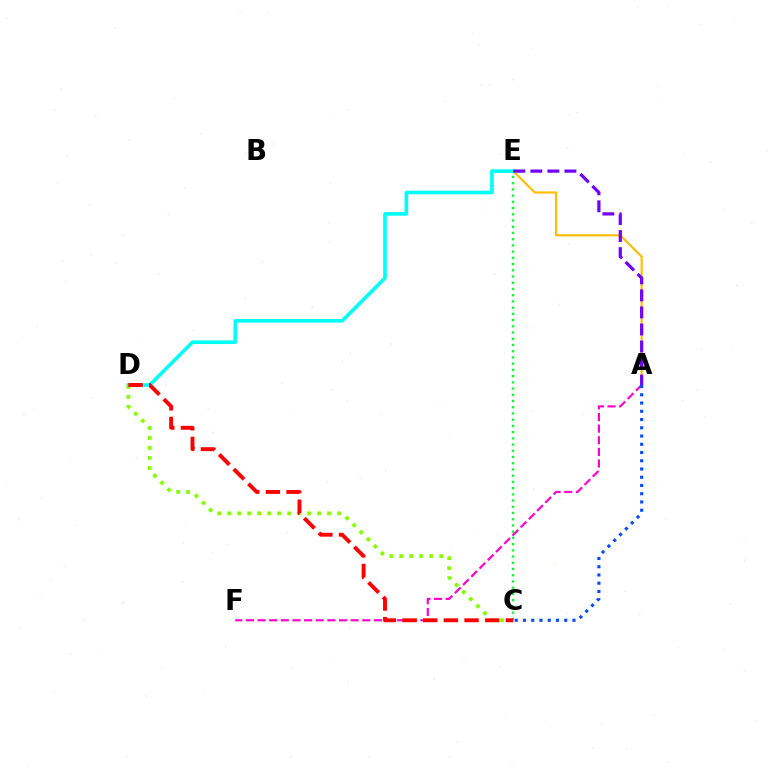{('A', 'F'): [{'color': '#ff00cf', 'line_style': 'dashed', 'thickness': 1.58}], ('A', 'E'): [{'color': '#ffbd00', 'line_style': 'solid', 'thickness': 1.56}, {'color': '#7200ff', 'line_style': 'dashed', 'thickness': 2.32}], ('D', 'E'): [{'color': '#00fff6', 'line_style': 'solid', 'thickness': 2.61}], ('C', 'E'): [{'color': '#00ff39', 'line_style': 'dotted', 'thickness': 1.69}], ('C', 'D'): [{'color': '#84ff00', 'line_style': 'dotted', 'thickness': 2.71}, {'color': '#ff0000', 'line_style': 'dashed', 'thickness': 2.81}], ('A', 'C'): [{'color': '#004bff', 'line_style': 'dotted', 'thickness': 2.24}]}